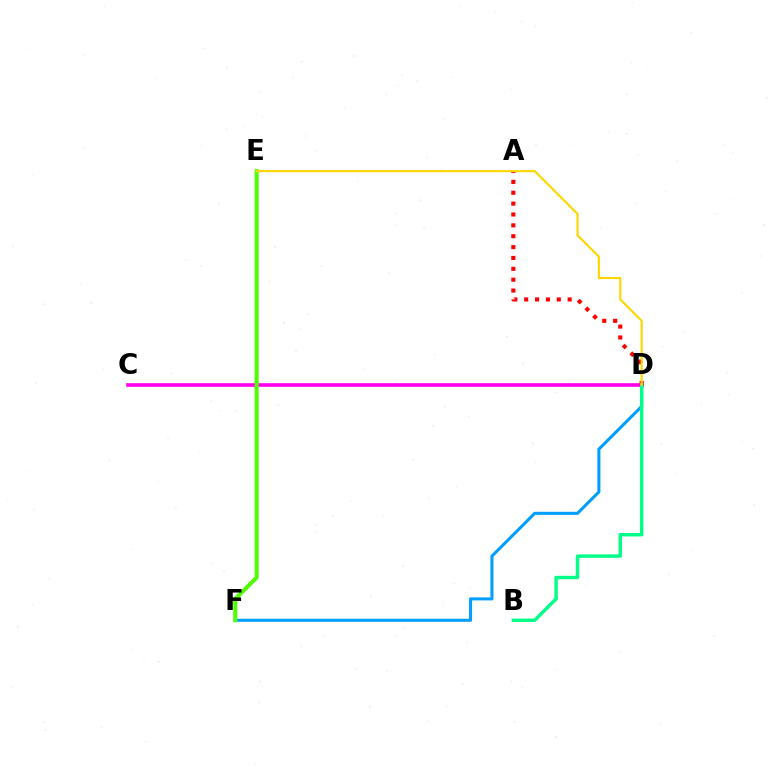{('E', 'F'): [{'color': '#3700ff', 'line_style': 'dashed', 'thickness': 1.9}, {'color': '#4fff00', 'line_style': 'solid', 'thickness': 2.88}], ('C', 'D'): [{'color': '#ff00ed', 'line_style': 'solid', 'thickness': 2.62}], ('D', 'F'): [{'color': '#009eff', 'line_style': 'solid', 'thickness': 2.19}], ('A', 'D'): [{'color': '#ff0000', 'line_style': 'dotted', 'thickness': 2.95}], ('B', 'D'): [{'color': '#00ff86', 'line_style': 'solid', 'thickness': 2.46}], ('D', 'E'): [{'color': '#ffd500', 'line_style': 'solid', 'thickness': 1.53}]}